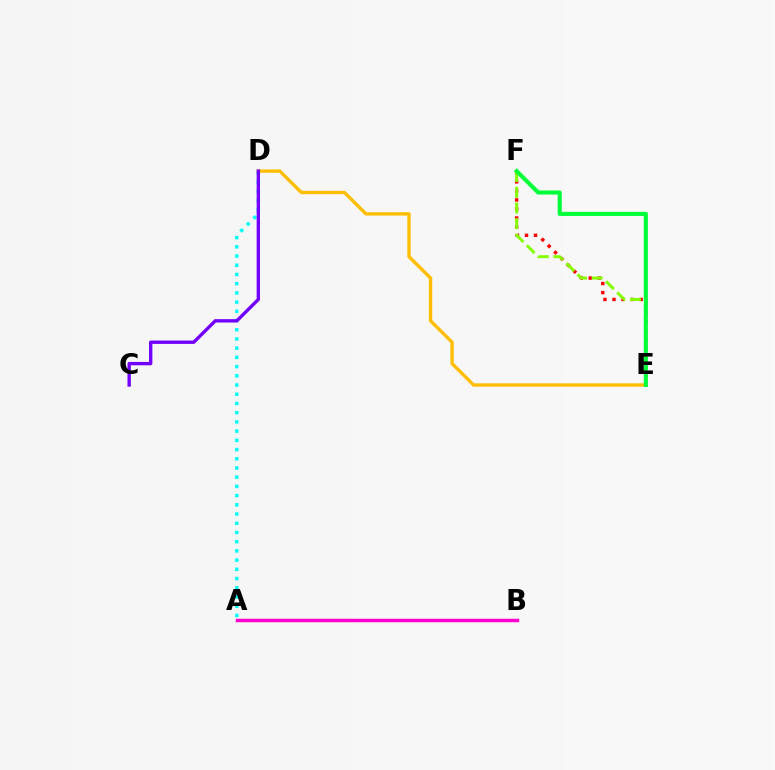{('A', 'D'): [{'color': '#00fff6', 'line_style': 'dotted', 'thickness': 2.5}], ('D', 'E'): [{'color': '#ffbd00', 'line_style': 'solid', 'thickness': 2.41}], ('A', 'B'): [{'color': '#004bff', 'line_style': 'dotted', 'thickness': 2.08}, {'color': '#ff00cf', 'line_style': 'solid', 'thickness': 2.51}], ('E', 'F'): [{'color': '#ff0000', 'line_style': 'dotted', 'thickness': 2.46}, {'color': '#84ff00', 'line_style': 'dashed', 'thickness': 2.13}, {'color': '#00ff39', 'line_style': 'solid', 'thickness': 2.94}], ('C', 'D'): [{'color': '#7200ff', 'line_style': 'solid', 'thickness': 2.42}]}